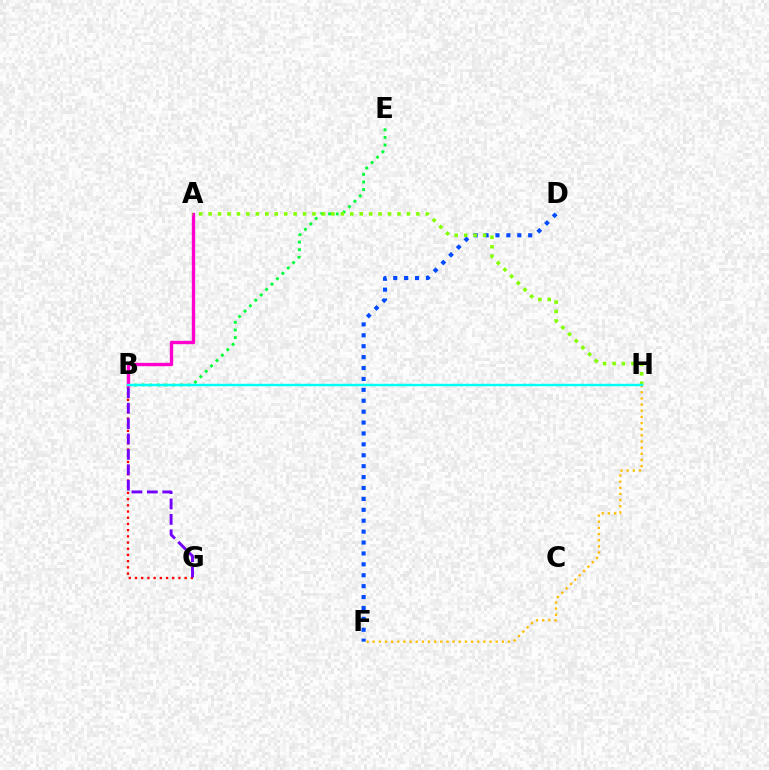{('B', 'G'): [{'color': '#ff0000', 'line_style': 'dotted', 'thickness': 1.69}, {'color': '#7200ff', 'line_style': 'dashed', 'thickness': 2.09}], ('B', 'E'): [{'color': '#00ff39', 'line_style': 'dotted', 'thickness': 2.07}], ('A', 'B'): [{'color': '#ff00cf', 'line_style': 'solid', 'thickness': 2.41}], ('D', 'F'): [{'color': '#004bff', 'line_style': 'dotted', 'thickness': 2.96}], ('A', 'H'): [{'color': '#84ff00', 'line_style': 'dotted', 'thickness': 2.57}], ('F', 'H'): [{'color': '#ffbd00', 'line_style': 'dotted', 'thickness': 1.67}], ('B', 'H'): [{'color': '#00fff6', 'line_style': 'solid', 'thickness': 1.74}]}